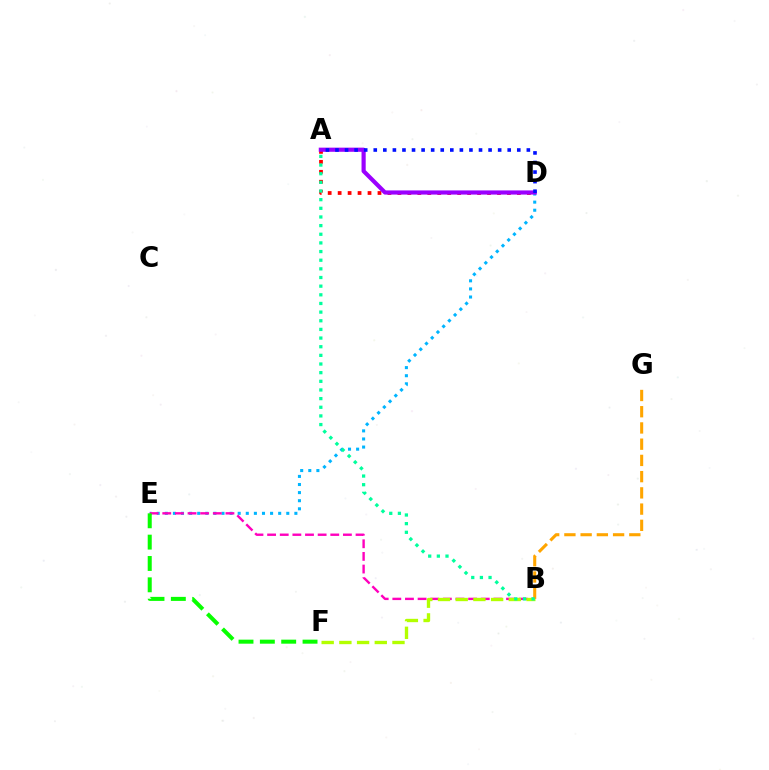{('D', 'E'): [{'color': '#00b5ff', 'line_style': 'dotted', 'thickness': 2.2}], ('B', 'E'): [{'color': '#ff00bd', 'line_style': 'dashed', 'thickness': 1.72}], ('B', 'F'): [{'color': '#b3ff00', 'line_style': 'dashed', 'thickness': 2.4}], ('E', 'F'): [{'color': '#08ff00', 'line_style': 'dashed', 'thickness': 2.9}], ('A', 'D'): [{'color': '#ff0000', 'line_style': 'dotted', 'thickness': 2.71}, {'color': '#9b00ff', 'line_style': 'solid', 'thickness': 2.99}, {'color': '#0010ff', 'line_style': 'dotted', 'thickness': 2.6}], ('B', 'G'): [{'color': '#ffa500', 'line_style': 'dashed', 'thickness': 2.2}], ('A', 'B'): [{'color': '#00ff9d', 'line_style': 'dotted', 'thickness': 2.35}]}